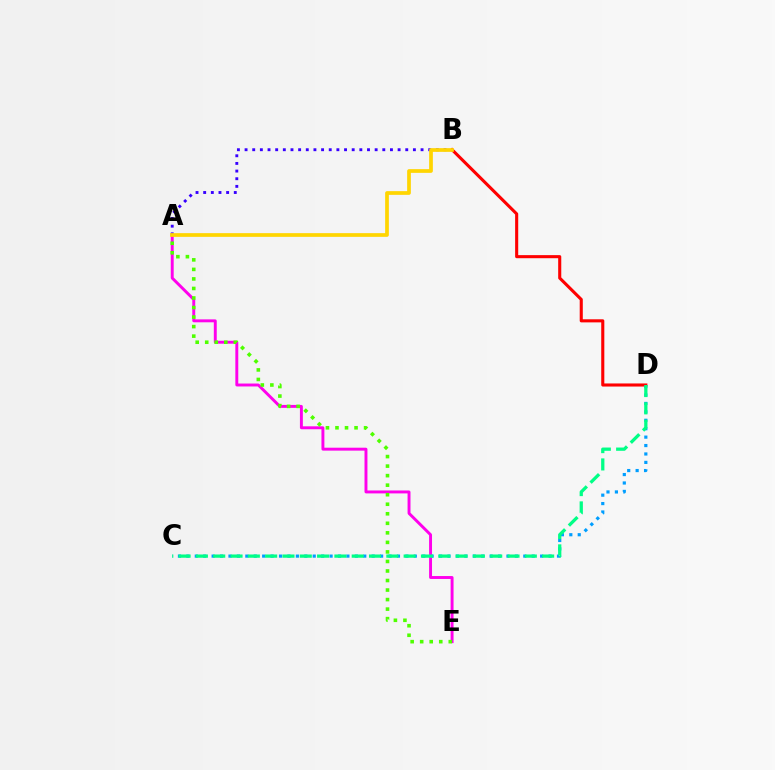{('C', 'D'): [{'color': '#009eff', 'line_style': 'dotted', 'thickness': 2.29}, {'color': '#00ff86', 'line_style': 'dashed', 'thickness': 2.35}], ('A', 'B'): [{'color': '#3700ff', 'line_style': 'dotted', 'thickness': 2.08}, {'color': '#ffd500', 'line_style': 'solid', 'thickness': 2.67}], ('A', 'E'): [{'color': '#ff00ed', 'line_style': 'solid', 'thickness': 2.11}, {'color': '#4fff00', 'line_style': 'dotted', 'thickness': 2.59}], ('B', 'D'): [{'color': '#ff0000', 'line_style': 'solid', 'thickness': 2.22}]}